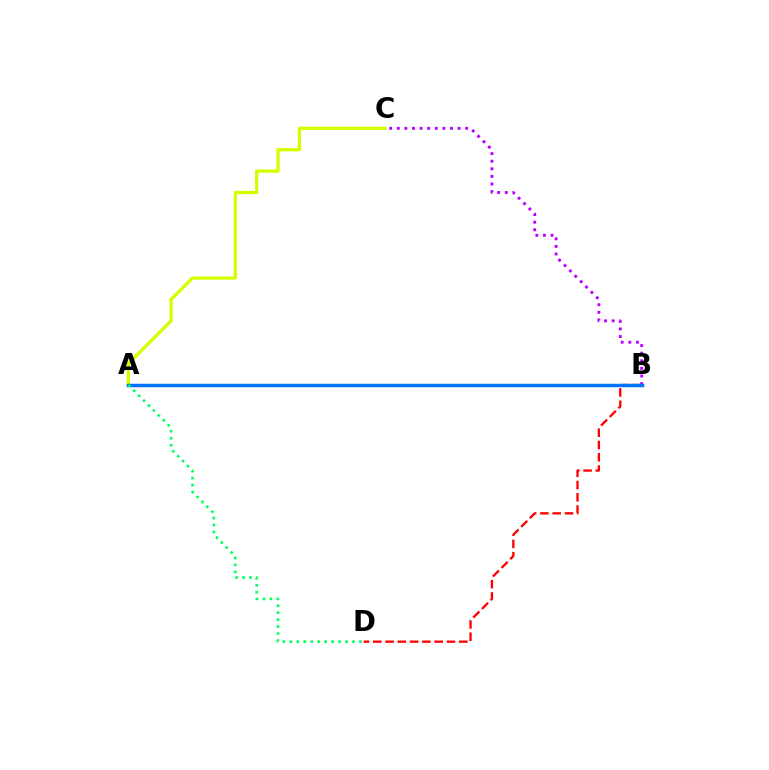{('B', 'C'): [{'color': '#b900ff', 'line_style': 'dotted', 'thickness': 2.07}], ('A', 'C'): [{'color': '#d1ff00', 'line_style': 'solid', 'thickness': 2.36}], ('B', 'D'): [{'color': '#ff0000', 'line_style': 'dashed', 'thickness': 1.67}], ('A', 'B'): [{'color': '#0074ff', 'line_style': 'solid', 'thickness': 2.5}], ('A', 'D'): [{'color': '#00ff5c', 'line_style': 'dotted', 'thickness': 1.89}]}